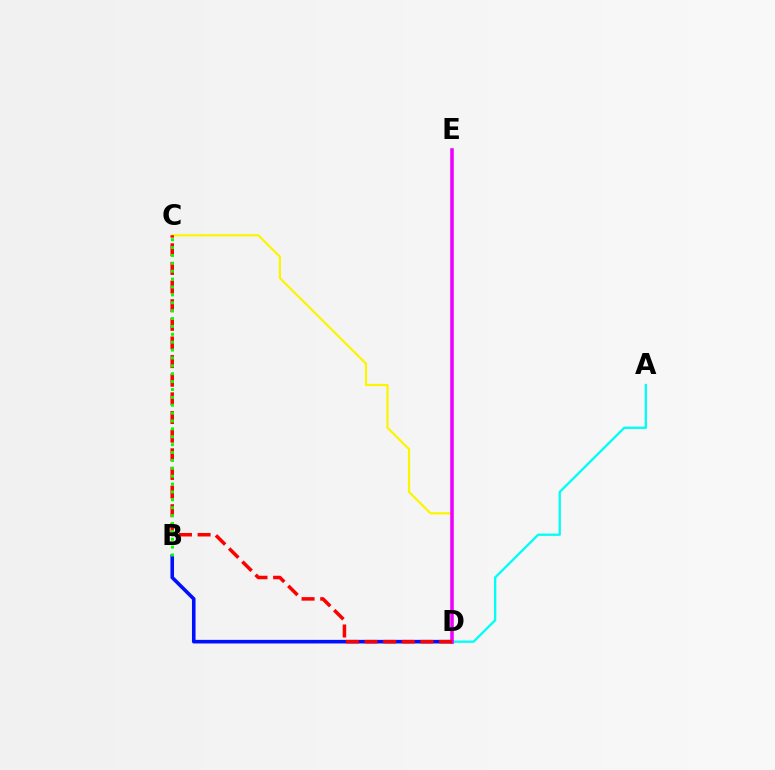{('C', 'D'): [{'color': '#fcf500', 'line_style': 'solid', 'thickness': 1.59}, {'color': '#ff0000', 'line_style': 'dashed', 'thickness': 2.53}], ('B', 'D'): [{'color': '#0010ff', 'line_style': 'solid', 'thickness': 2.59}], ('A', 'D'): [{'color': '#00fff6', 'line_style': 'solid', 'thickness': 1.68}], ('D', 'E'): [{'color': '#ee00ff', 'line_style': 'solid', 'thickness': 2.55}], ('B', 'C'): [{'color': '#08ff00', 'line_style': 'dotted', 'thickness': 2.14}]}